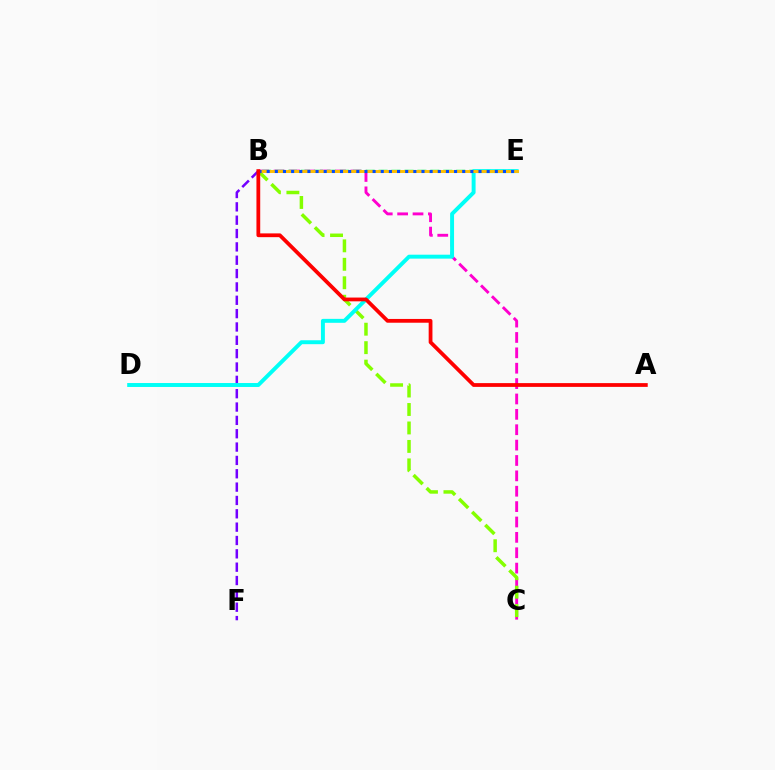{('B', 'C'): [{'color': '#ff00cf', 'line_style': 'dashed', 'thickness': 2.09}, {'color': '#84ff00', 'line_style': 'dashed', 'thickness': 2.51}], ('B', 'E'): [{'color': '#00ff39', 'line_style': 'dashed', 'thickness': 1.76}, {'color': '#ffbd00', 'line_style': 'solid', 'thickness': 2.11}, {'color': '#004bff', 'line_style': 'dotted', 'thickness': 2.21}], ('B', 'F'): [{'color': '#7200ff', 'line_style': 'dashed', 'thickness': 1.81}], ('D', 'E'): [{'color': '#00fff6', 'line_style': 'solid', 'thickness': 2.83}], ('A', 'B'): [{'color': '#ff0000', 'line_style': 'solid', 'thickness': 2.72}]}